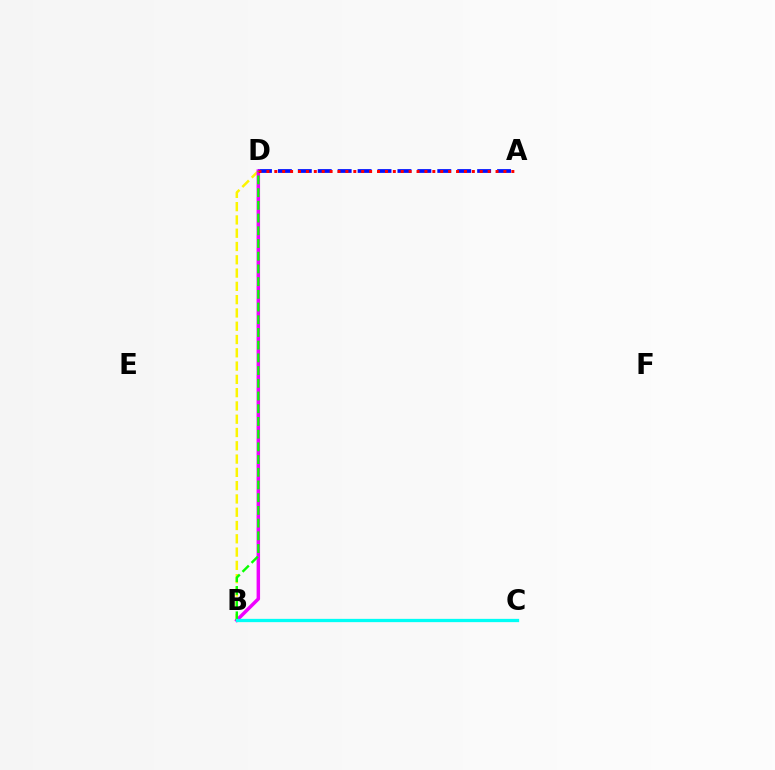{('B', 'D'): [{'color': '#fcf500', 'line_style': 'dashed', 'thickness': 1.8}, {'color': '#ee00ff', 'line_style': 'solid', 'thickness': 2.5}, {'color': '#08ff00', 'line_style': 'dashed', 'thickness': 1.73}], ('A', 'D'): [{'color': '#0010ff', 'line_style': 'dashed', 'thickness': 2.71}, {'color': '#ff0000', 'line_style': 'dotted', 'thickness': 2.15}], ('B', 'C'): [{'color': '#00fff6', 'line_style': 'solid', 'thickness': 2.36}]}